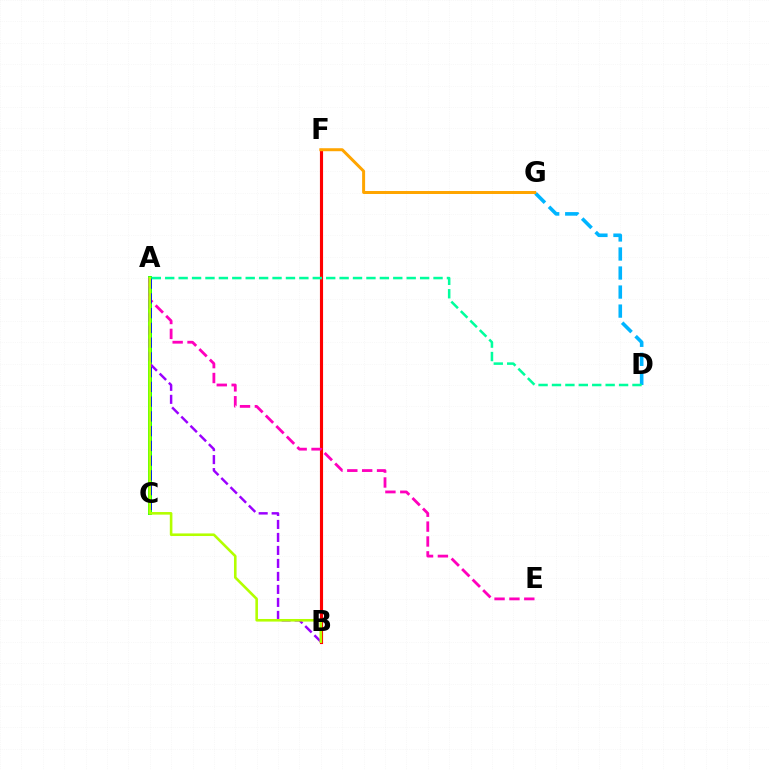{('A', 'C'): [{'color': '#08ff00', 'line_style': 'solid', 'thickness': 2.77}, {'color': '#0010ff', 'line_style': 'dashed', 'thickness': 2.0}], ('D', 'G'): [{'color': '#00b5ff', 'line_style': 'dashed', 'thickness': 2.59}], ('B', 'F'): [{'color': '#ff0000', 'line_style': 'solid', 'thickness': 2.25}], ('A', 'E'): [{'color': '#ff00bd', 'line_style': 'dashed', 'thickness': 2.02}], ('A', 'D'): [{'color': '#00ff9d', 'line_style': 'dashed', 'thickness': 1.82}], ('A', 'B'): [{'color': '#9b00ff', 'line_style': 'dashed', 'thickness': 1.77}, {'color': '#b3ff00', 'line_style': 'solid', 'thickness': 1.87}], ('F', 'G'): [{'color': '#ffa500', 'line_style': 'solid', 'thickness': 2.15}]}